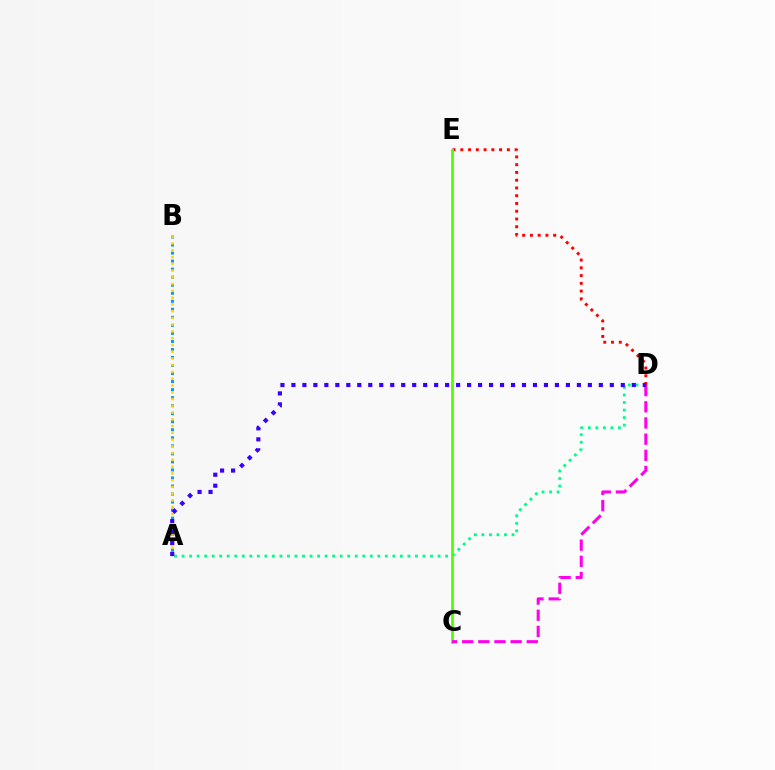{('A', 'D'): [{'color': '#00ff86', 'line_style': 'dotted', 'thickness': 2.05}, {'color': '#3700ff', 'line_style': 'dotted', 'thickness': 2.98}], ('D', 'E'): [{'color': '#ff0000', 'line_style': 'dotted', 'thickness': 2.11}], ('A', 'B'): [{'color': '#009eff', 'line_style': 'dotted', 'thickness': 2.18}, {'color': '#ffd500', 'line_style': 'dotted', 'thickness': 1.84}], ('C', 'E'): [{'color': '#4fff00', 'line_style': 'solid', 'thickness': 1.97}], ('C', 'D'): [{'color': '#ff00ed', 'line_style': 'dashed', 'thickness': 2.2}]}